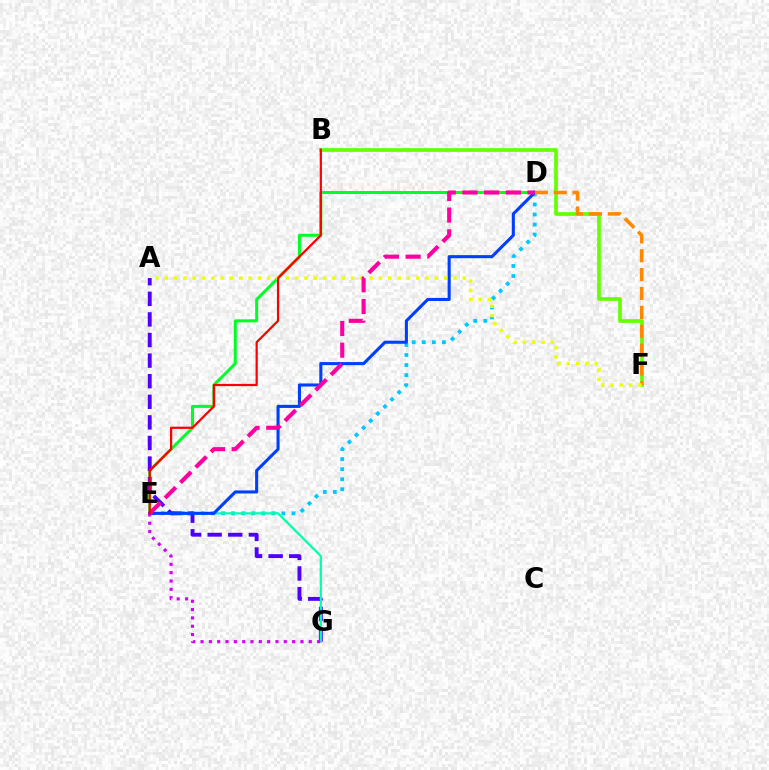{('D', 'E'): [{'color': '#00c7ff', 'line_style': 'dotted', 'thickness': 2.73}, {'color': '#00ff27', 'line_style': 'solid', 'thickness': 2.16}, {'color': '#003fff', 'line_style': 'solid', 'thickness': 2.22}, {'color': '#ff00a0', 'line_style': 'dashed', 'thickness': 2.95}], ('A', 'G'): [{'color': '#4f00ff', 'line_style': 'dashed', 'thickness': 2.8}], ('E', 'G'): [{'color': '#00ffaf', 'line_style': 'solid', 'thickness': 1.6}, {'color': '#d600ff', 'line_style': 'dotted', 'thickness': 2.26}], ('B', 'F'): [{'color': '#66ff00', 'line_style': 'solid', 'thickness': 2.65}], ('D', 'F'): [{'color': '#ff8800', 'line_style': 'dashed', 'thickness': 2.57}], ('A', 'F'): [{'color': '#eeff00', 'line_style': 'dotted', 'thickness': 2.53}], ('B', 'E'): [{'color': '#ff0000', 'line_style': 'solid', 'thickness': 1.6}]}